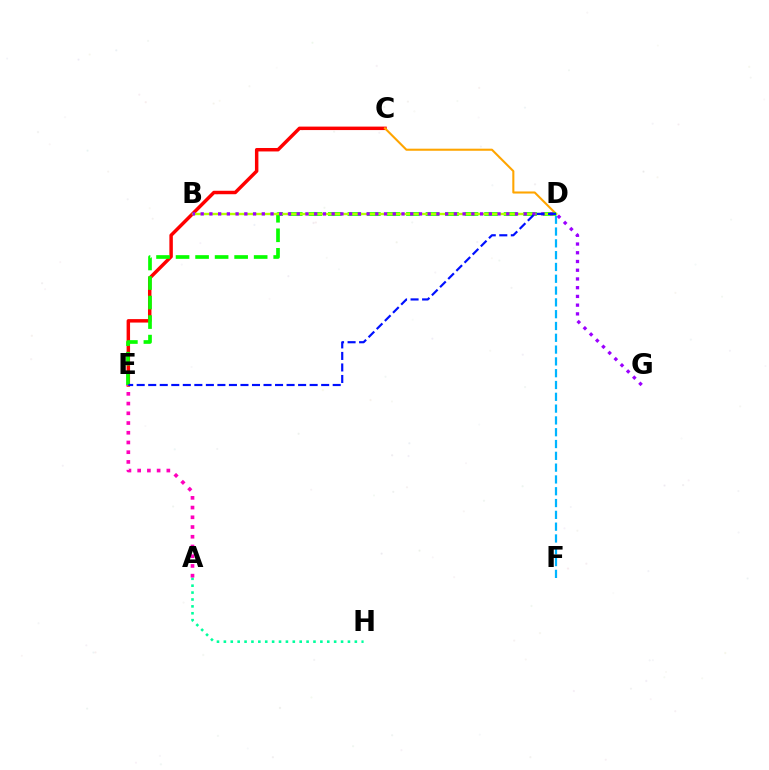{('C', 'E'): [{'color': '#ff0000', 'line_style': 'solid', 'thickness': 2.49}], ('C', 'D'): [{'color': '#ffa500', 'line_style': 'solid', 'thickness': 1.5}], ('A', 'H'): [{'color': '#00ff9d', 'line_style': 'dotted', 'thickness': 1.87}], ('D', 'E'): [{'color': '#08ff00', 'line_style': 'dashed', 'thickness': 2.65}, {'color': '#0010ff', 'line_style': 'dashed', 'thickness': 1.57}], ('A', 'E'): [{'color': '#ff00bd', 'line_style': 'dotted', 'thickness': 2.64}], ('B', 'D'): [{'color': '#b3ff00', 'line_style': 'solid', 'thickness': 1.72}], ('B', 'G'): [{'color': '#9b00ff', 'line_style': 'dotted', 'thickness': 2.37}], ('D', 'F'): [{'color': '#00b5ff', 'line_style': 'dashed', 'thickness': 1.6}]}